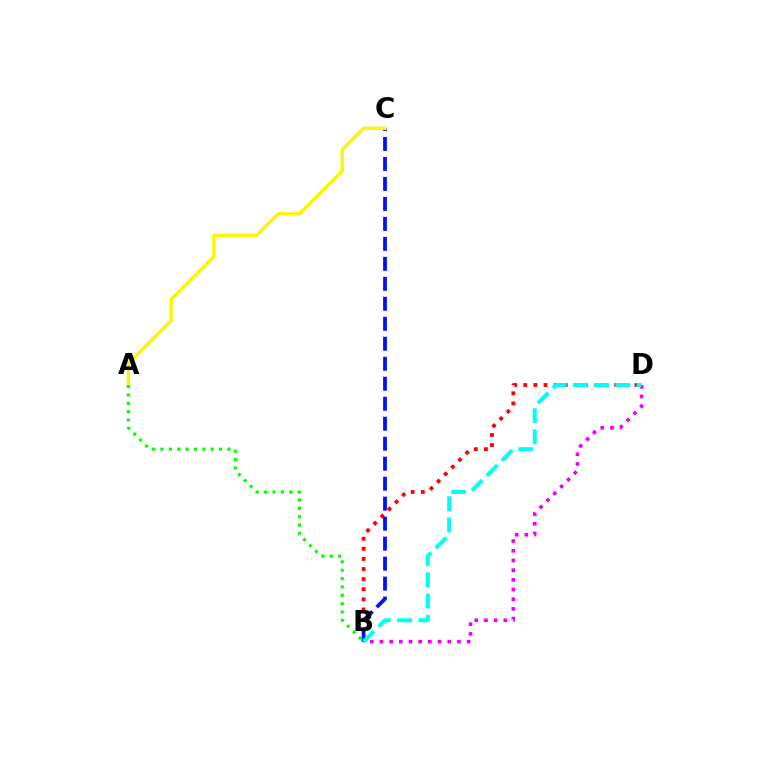{('B', 'D'): [{'color': '#ff0000', 'line_style': 'dotted', 'thickness': 2.75}, {'color': '#ee00ff', 'line_style': 'dotted', 'thickness': 2.63}, {'color': '#00fff6', 'line_style': 'dashed', 'thickness': 2.88}], ('B', 'C'): [{'color': '#0010ff', 'line_style': 'dashed', 'thickness': 2.71}], ('A', 'C'): [{'color': '#fcf500', 'line_style': 'solid', 'thickness': 2.44}], ('A', 'B'): [{'color': '#08ff00', 'line_style': 'dotted', 'thickness': 2.27}]}